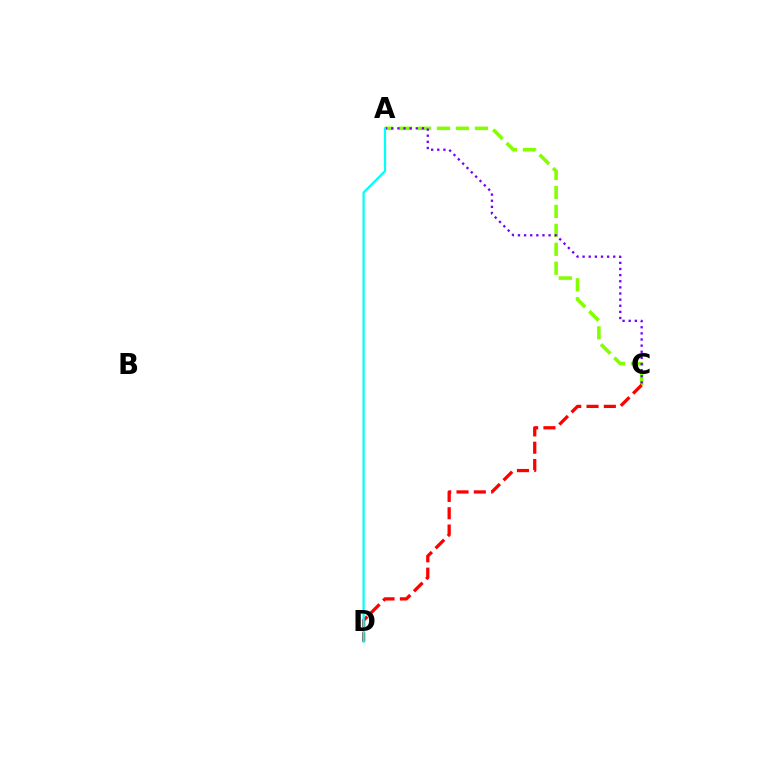{('A', 'C'): [{'color': '#84ff00', 'line_style': 'dashed', 'thickness': 2.58}, {'color': '#7200ff', 'line_style': 'dotted', 'thickness': 1.66}], ('C', 'D'): [{'color': '#ff0000', 'line_style': 'dashed', 'thickness': 2.35}], ('A', 'D'): [{'color': '#00fff6', 'line_style': 'solid', 'thickness': 1.6}]}